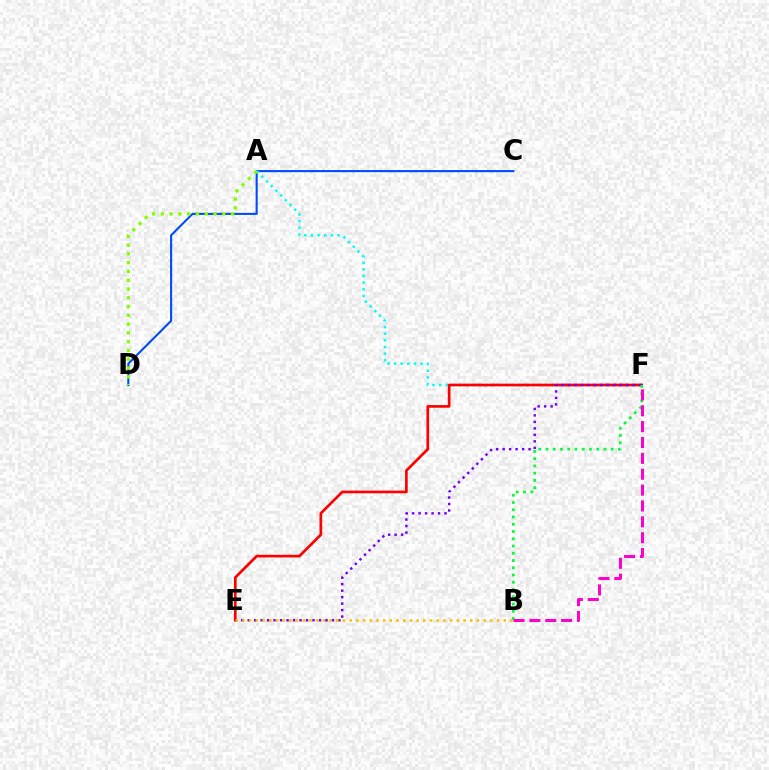{('C', 'D'): [{'color': '#004bff', 'line_style': 'solid', 'thickness': 1.51}], ('A', 'F'): [{'color': '#00fff6', 'line_style': 'dotted', 'thickness': 1.81}], ('E', 'F'): [{'color': '#ff0000', 'line_style': 'solid', 'thickness': 1.93}, {'color': '#7200ff', 'line_style': 'dotted', 'thickness': 1.76}], ('B', 'E'): [{'color': '#ffbd00', 'line_style': 'dotted', 'thickness': 1.82}], ('B', 'F'): [{'color': '#00ff39', 'line_style': 'dotted', 'thickness': 1.97}, {'color': '#ff00cf', 'line_style': 'dashed', 'thickness': 2.16}], ('A', 'D'): [{'color': '#84ff00', 'line_style': 'dotted', 'thickness': 2.39}]}